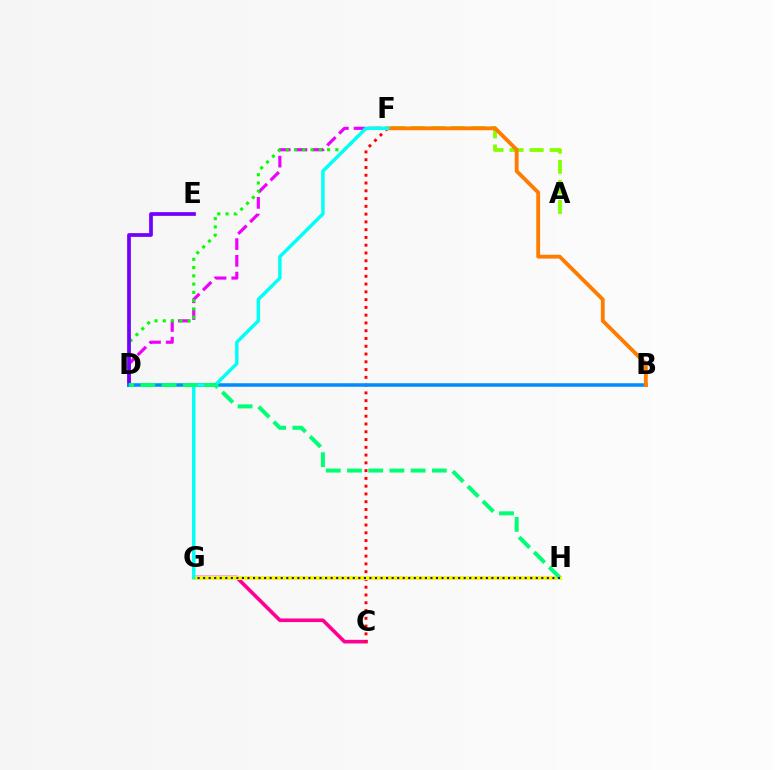{('D', 'F'): [{'color': '#ee00ff', 'line_style': 'dashed', 'thickness': 2.27}, {'color': '#08ff00', 'line_style': 'dotted', 'thickness': 2.25}], ('D', 'E'): [{'color': '#7200ff', 'line_style': 'solid', 'thickness': 2.68}], ('C', 'G'): [{'color': '#ff0094', 'line_style': 'solid', 'thickness': 2.61}], ('A', 'F'): [{'color': '#84ff00', 'line_style': 'dashed', 'thickness': 2.73}], ('C', 'F'): [{'color': '#ff0000', 'line_style': 'dotted', 'thickness': 2.11}], ('G', 'H'): [{'color': '#fcf500', 'line_style': 'solid', 'thickness': 2.91}, {'color': '#0010ff', 'line_style': 'dotted', 'thickness': 1.51}], ('B', 'D'): [{'color': '#008cff', 'line_style': 'solid', 'thickness': 2.53}], ('B', 'F'): [{'color': '#ff7c00', 'line_style': 'solid', 'thickness': 2.76}], ('F', 'G'): [{'color': '#00fff6', 'line_style': 'solid', 'thickness': 2.48}], ('D', 'H'): [{'color': '#00ff74', 'line_style': 'dashed', 'thickness': 2.88}]}